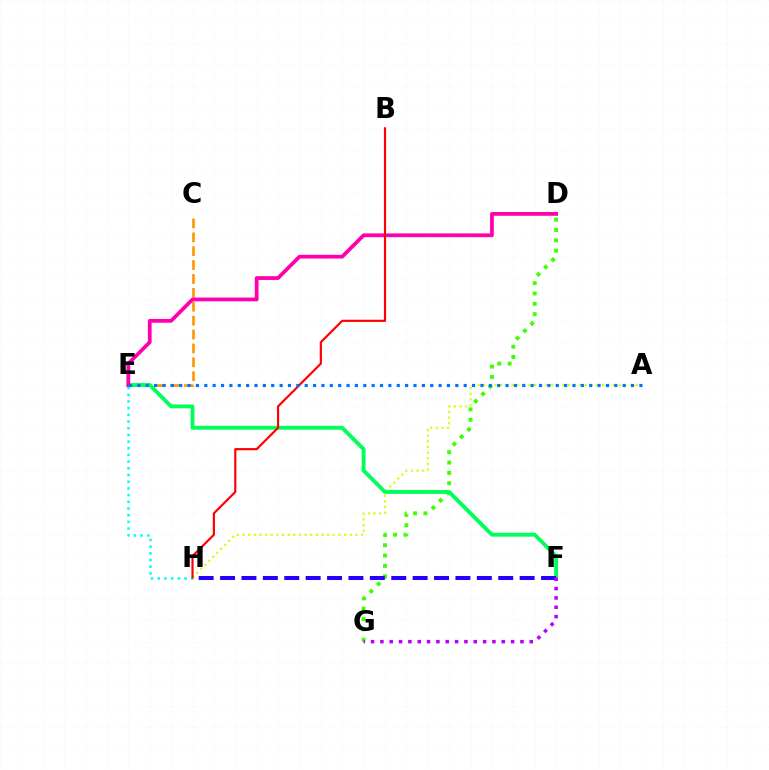{('D', 'G'): [{'color': '#3dff00', 'line_style': 'dotted', 'thickness': 2.81}], ('C', 'E'): [{'color': '#ff9400', 'line_style': 'dashed', 'thickness': 1.89}], ('A', 'H'): [{'color': '#d1ff00', 'line_style': 'dotted', 'thickness': 1.53}], ('E', 'H'): [{'color': '#00fff6', 'line_style': 'dotted', 'thickness': 1.82}], ('E', 'F'): [{'color': '#00ff5c', 'line_style': 'solid', 'thickness': 2.78}], ('F', 'H'): [{'color': '#2500ff', 'line_style': 'dashed', 'thickness': 2.91}], ('D', 'E'): [{'color': '#ff00ac', 'line_style': 'solid', 'thickness': 2.71}], ('F', 'G'): [{'color': '#b900ff', 'line_style': 'dotted', 'thickness': 2.54}], ('B', 'H'): [{'color': '#ff0000', 'line_style': 'solid', 'thickness': 1.57}], ('A', 'E'): [{'color': '#0074ff', 'line_style': 'dotted', 'thickness': 2.27}]}